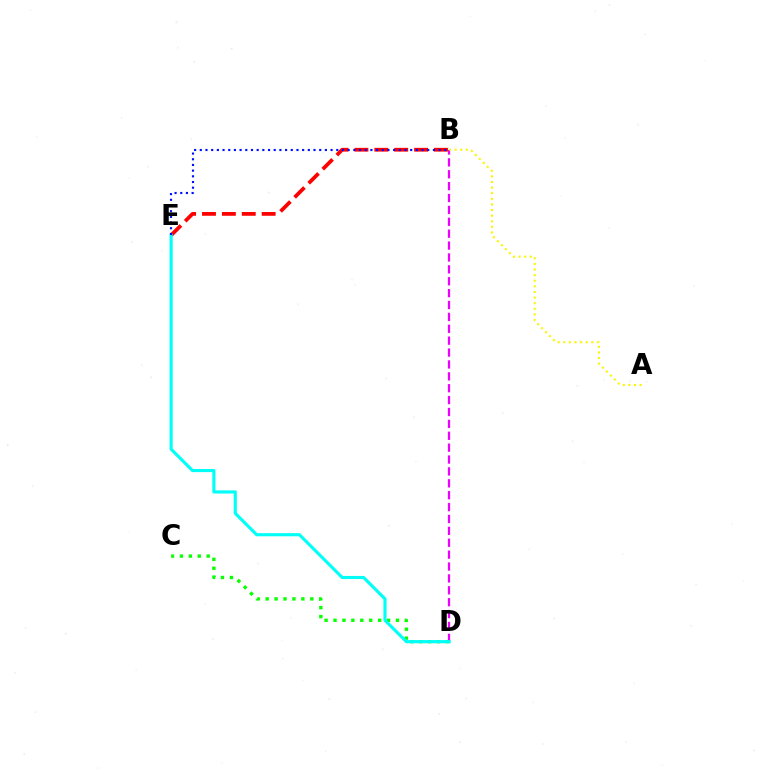{('B', 'D'): [{'color': '#ee00ff', 'line_style': 'dashed', 'thickness': 1.61}], ('A', 'B'): [{'color': '#fcf500', 'line_style': 'dotted', 'thickness': 1.52}], ('C', 'D'): [{'color': '#08ff00', 'line_style': 'dotted', 'thickness': 2.42}], ('B', 'E'): [{'color': '#ff0000', 'line_style': 'dashed', 'thickness': 2.7}, {'color': '#0010ff', 'line_style': 'dotted', 'thickness': 1.54}], ('D', 'E'): [{'color': '#00fff6', 'line_style': 'solid', 'thickness': 2.25}]}